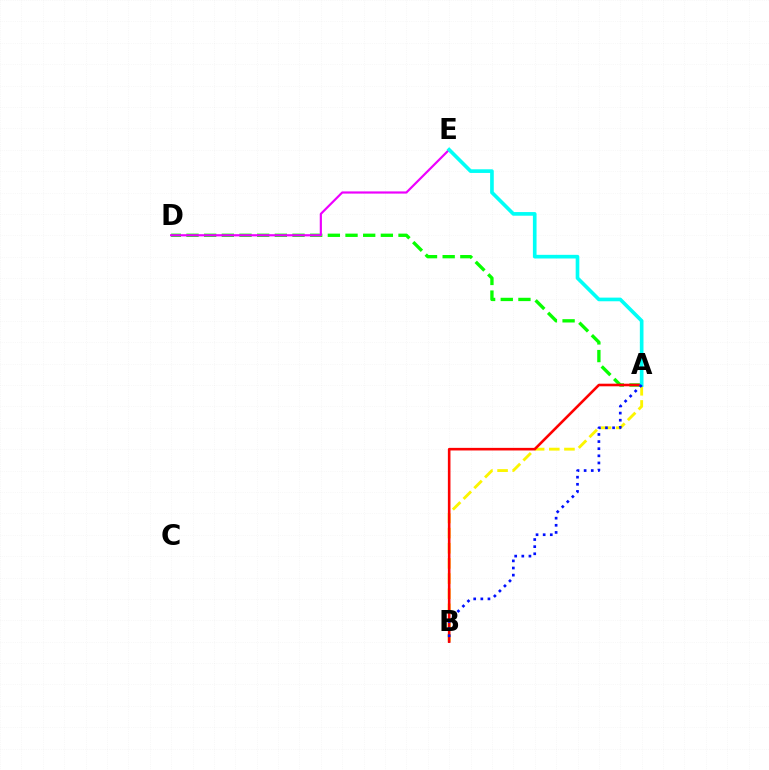{('A', 'D'): [{'color': '#08ff00', 'line_style': 'dashed', 'thickness': 2.4}], ('A', 'B'): [{'color': '#fcf500', 'line_style': 'dashed', 'thickness': 2.06}, {'color': '#ff0000', 'line_style': 'solid', 'thickness': 1.87}, {'color': '#0010ff', 'line_style': 'dotted', 'thickness': 1.94}], ('D', 'E'): [{'color': '#ee00ff', 'line_style': 'solid', 'thickness': 1.57}], ('A', 'E'): [{'color': '#00fff6', 'line_style': 'solid', 'thickness': 2.63}]}